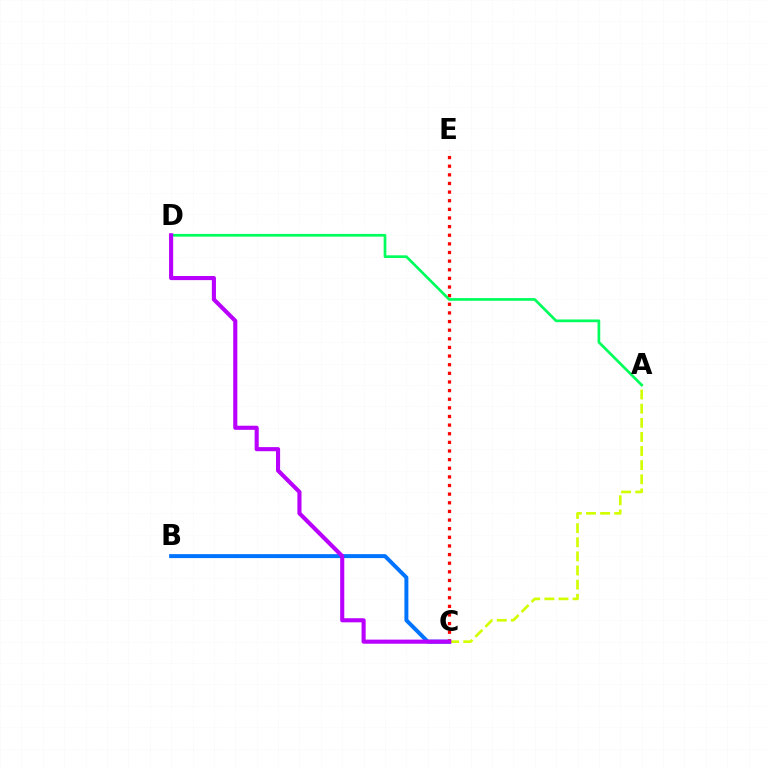{('B', 'C'): [{'color': '#0074ff', 'line_style': 'solid', 'thickness': 2.85}], ('A', 'C'): [{'color': '#d1ff00', 'line_style': 'dashed', 'thickness': 1.92}], ('C', 'E'): [{'color': '#ff0000', 'line_style': 'dotted', 'thickness': 2.34}], ('A', 'D'): [{'color': '#00ff5c', 'line_style': 'solid', 'thickness': 1.95}], ('C', 'D'): [{'color': '#b900ff', 'line_style': 'solid', 'thickness': 2.96}]}